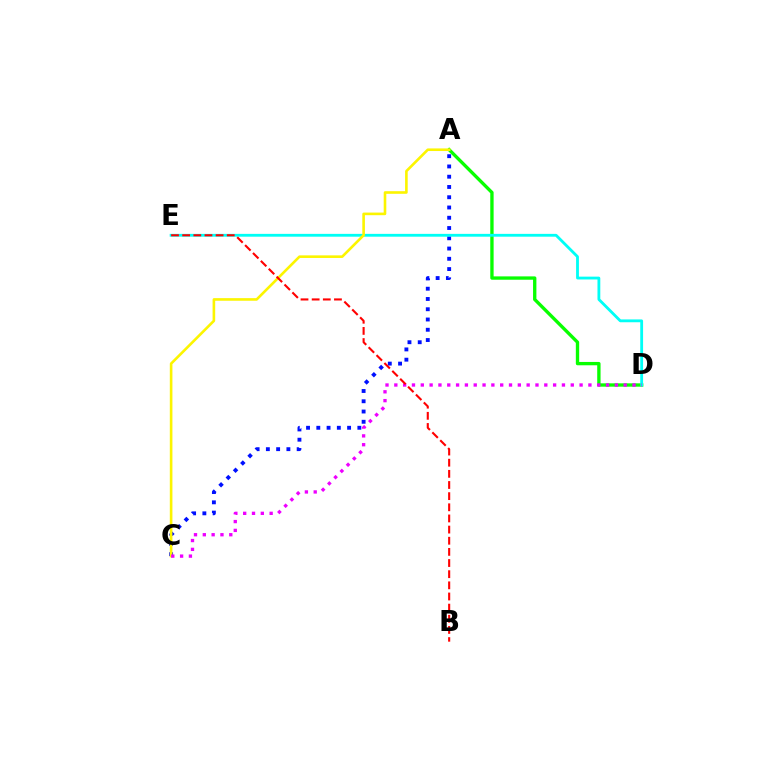{('A', 'D'): [{'color': '#08ff00', 'line_style': 'solid', 'thickness': 2.41}], ('A', 'C'): [{'color': '#0010ff', 'line_style': 'dotted', 'thickness': 2.79}, {'color': '#fcf500', 'line_style': 'solid', 'thickness': 1.88}], ('D', 'E'): [{'color': '#00fff6', 'line_style': 'solid', 'thickness': 2.03}], ('C', 'D'): [{'color': '#ee00ff', 'line_style': 'dotted', 'thickness': 2.4}], ('B', 'E'): [{'color': '#ff0000', 'line_style': 'dashed', 'thickness': 1.51}]}